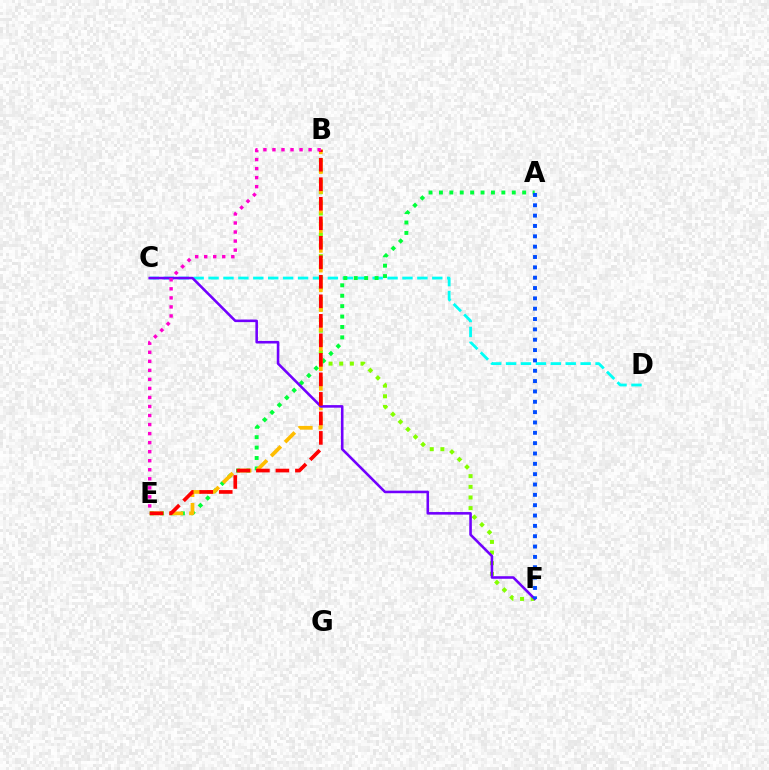{('C', 'D'): [{'color': '#00fff6', 'line_style': 'dashed', 'thickness': 2.03}], ('B', 'F'): [{'color': '#84ff00', 'line_style': 'dotted', 'thickness': 2.89}], ('A', 'E'): [{'color': '#00ff39', 'line_style': 'dotted', 'thickness': 2.83}], ('B', 'E'): [{'color': '#ffbd00', 'line_style': 'dashed', 'thickness': 2.68}, {'color': '#ff0000', 'line_style': 'dashed', 'thickness': 2.65}, {'color': '#ff00cf', 'line_style': 'dotted', 'thickness': 2.46}], ('C', 'F'): [{'color': '#7200ff', 'line_style': 'solid', 'thickness': 1.85}], ('A', 'F'): [{'color': '#004bff', 'line_style': 'dotted', 'thickness': 2.81}]}